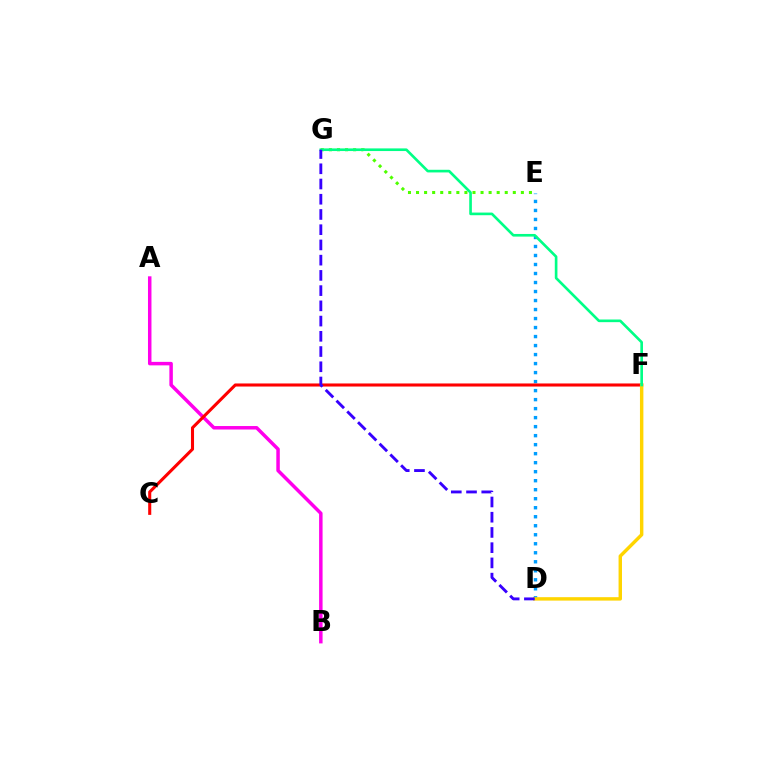{('D', 'E'): [{'color': '#009eff', 'line_style': 'dotted', 'thickness': 2.45}], ('E', 'G'): [{'color': '#4fff00', 'line_style': 'dotted', 'thickness': 2.19}], ('A', 'B'): [{'color': '#ff00ed', 'line_style': 'solid', 'thickness': 2.51}], ('C', 'F'): [{'color': '#ff0000', 'line_style': 'solid', 'thickness': 2.21}], ('D', 'F'): [{'color': '#ffd500', 'line_style': 'solid', 'thickness': 2.47}], ('F', 'G'): [{'color': '#00ff86', 'line_style': 'solid', 'thickness': 1.91}], ('D', 'G'): [{'color': '#3700ff', 'line_style': 'dashed', 'thickness': 2.07}]}